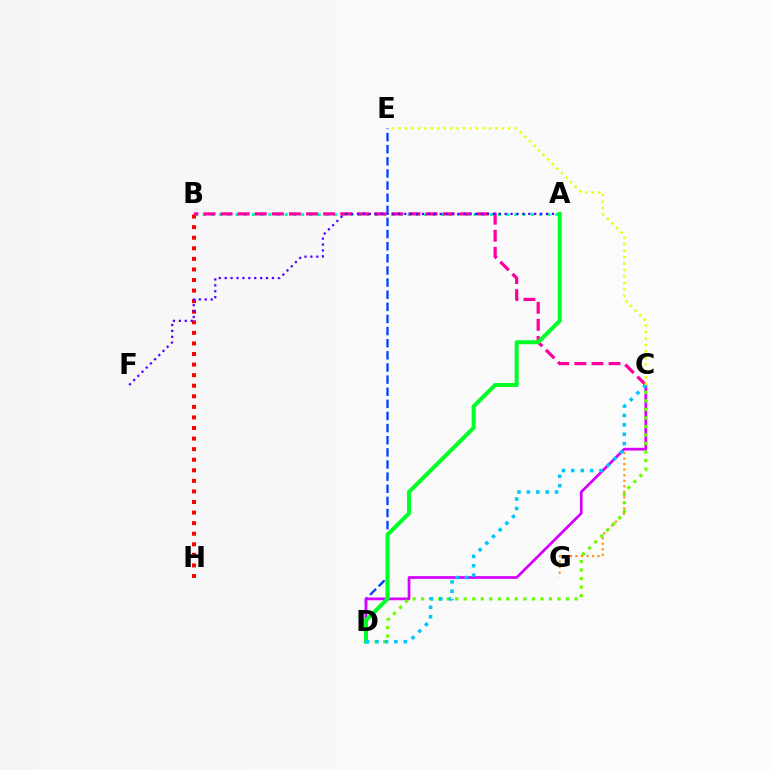{('A', 'B'): [{'color': '#00ffaf', 'line_style': 'dotted', 'thickness': 2.23}], ('B', 'H'): [{'color': '#ff0000', 'line_style': 'dotted', 'thickness': 2.87}], ('D', 'E'): [{'color': '#003fff', 'line_style': 'dashed', 'thickness': 1.65}], ('C', 'G'): [{'color': '#ff8800', 'line_style': 'dotted', 'thickness': 1.5}], ('C', 'D'): [{'color': '#d600ff', 'line_style': 'solid', 'thickness': 1.96}, {'color': '#66ff00', 'line_style': 'dotted', 'thickness': 2.32}, {'color': '#00c7ff', 'line_style': 'dotted', 'thickness': 2.56}], ('B', 'C'): [{'color': '#ff00a0', 'line_style': 'dashed', 'thickness': 2.32}], ('A', 'F'): [{'color': '#4f00ff', 'line_style': 'dotted', 'thickness': 1.61}], ('A', 'D'): [{'color': '#00ff27', 'line_style': 'solid', 'thickness': 2.88}], ('C', 'E'): [{'color': '#eeff00', 'line_style': 'dotted', 'thickness': 1.75}]}